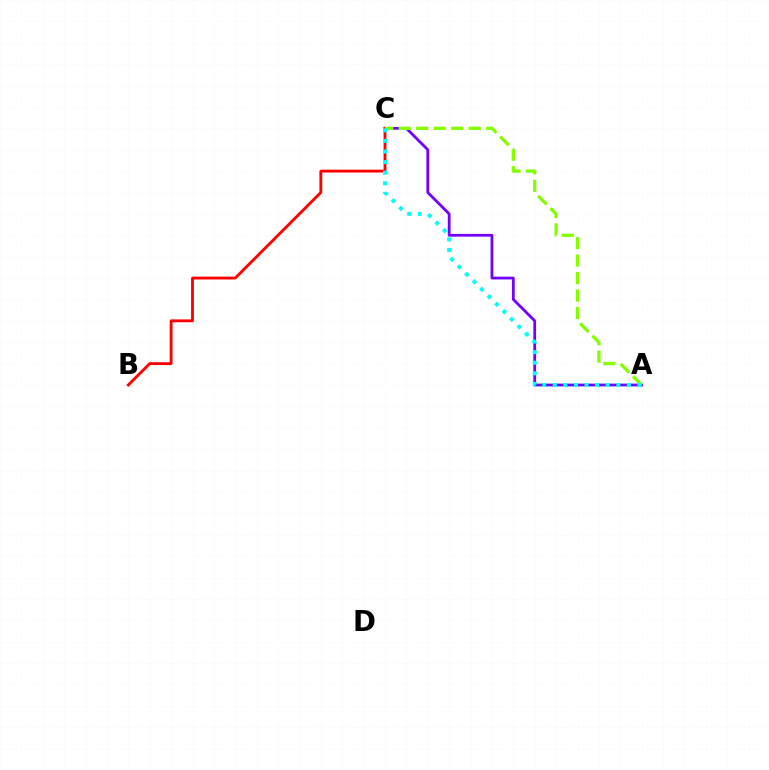{('A', 'C'): [{'color': '#7200ff', 'line_style': 'solid', 'thickness': 1.99}, {'color': '#84ff00', 'line_style': 'dashed', 'thickness': 2.38}, {'color': '#00fff6', 'line_style': 'dotted', 'thickness': 2.88}], ('B', 'C'): [{'color': '#ff0000', 'line_style': 'solid', 'thickness': 2.05}]}